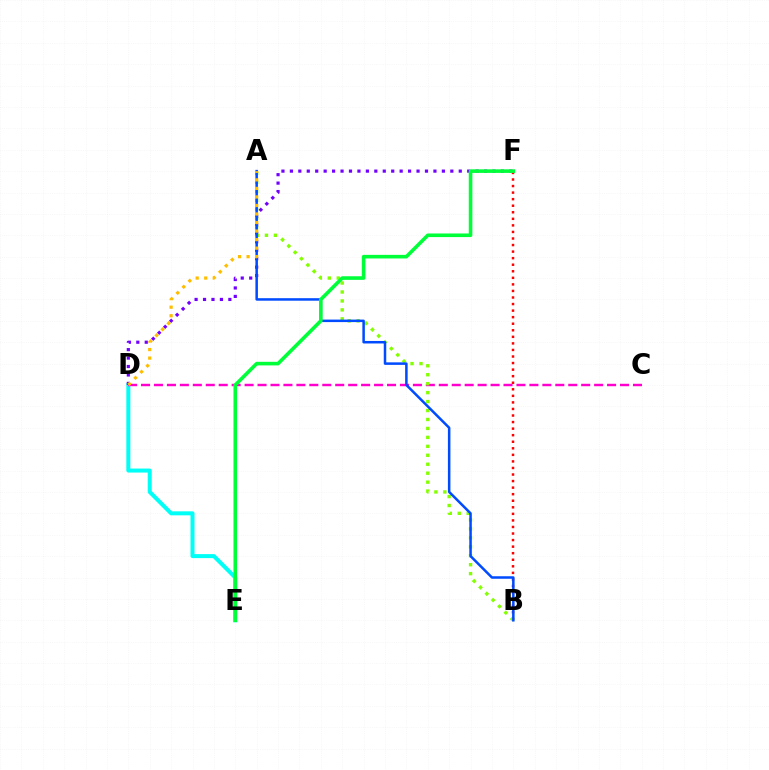{('D', 'E'): [{'color': '#00fff6', 'line_style': 'solid', 'thickness': 2.88}], ('C', 'D'): [{'color': '#ff00cf', 'line_style': 'dashed', 'thickness': 1.76}], ('D', 'F'): [{'color': '#7200ff', 'line_style': 'dotted', 'thickness': 2.29}], ('B', 'F'): [{'color': '#ff0000', 'line_style': 'dotted', 'thickness': 1.78}], ('A', 'B'): [{'color': '#84ff00', 'line_style': 'dotted', 'thickness': 2.43}, {'color': '#004bff', 'line_style': 'solid', 'thickness': 1.81}], ('A', 'D'): [{'color': '#ffbd00', 'line_style': 'dotted', 'thickness': 2.32}], ('E', 'F'): [{'color': '#00ff39', 'line_style': 'solid', 'thickness': 2.59}]}